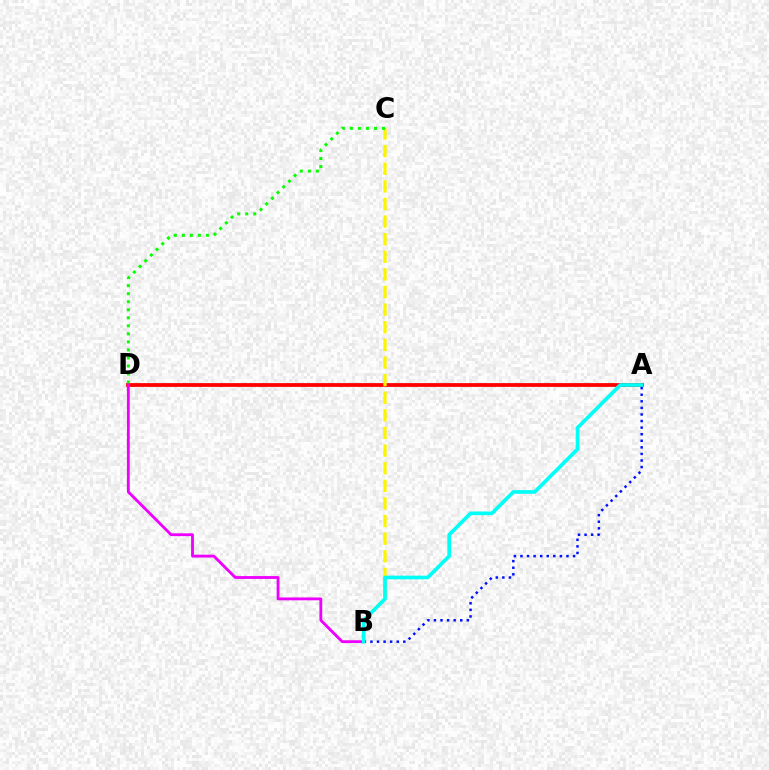{('A', 'D'): [{'color': '#ff0000', 'line_style': 'solid', 'thickness': 2.72}], ('B', 'C'): [{'color': '#fcf500', 'line_style': 'dashed', 'thickness': 2.39}], ('A', 'B'): [{'color': '#0010ff', 'line_style': 'dotted', 'thickness': 1.79}, {'color': '#00fff6', 'line_style': 'solid', 'thickness': 2.64}], ('C', 'D'): [{'color': '#08ff00', 'line_style': 'dotted', 'thickness': 2.18}], ('B', 'D'): [{'color': '#ee00ff', 'line_style': 'solid', 'thickness': 2.04}]}